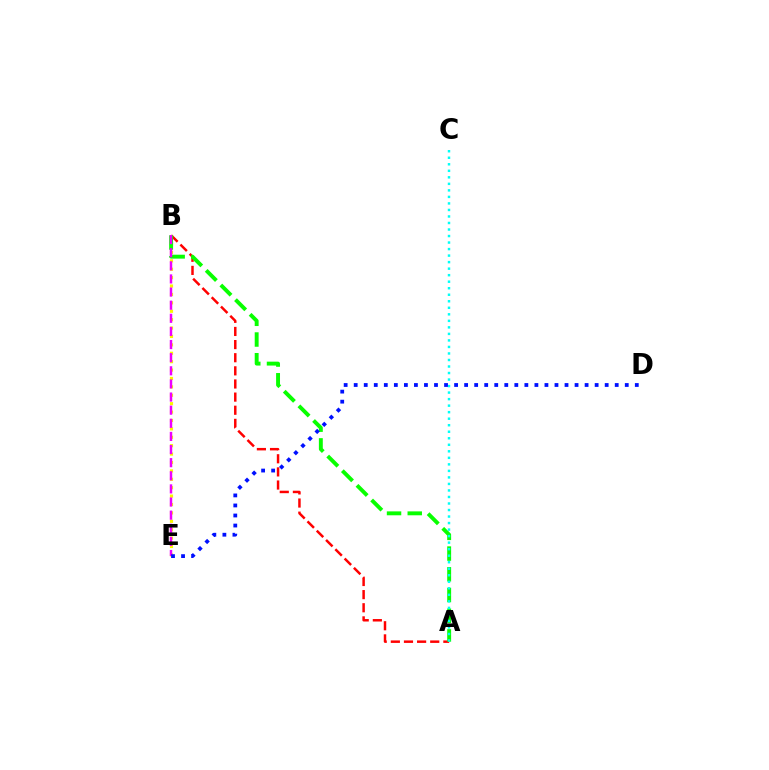{('A', 'B'): [{'color': '#ff0000', 'line_style': 'dashed', 'thickness': 1.78}, {'color': '#08ff00', 'line_style': 'dashed', 'thickness': 2.81}], ('B', 'E'): [{'color': '#fcf500', 'line_style': 'dotted', 'thickness': 2.28}, {'color': '#ee00ff', 'line_style': 'dashed', 'thickness': 1.78}], ('A', 'C'): [{'color': '#00fff6', 'line_style': 'dotted', 'thickness': 1.77}], ('D', 'E'): [{'color': '#0010ff', 'line_style': 'dotted', 'thickness': 2.73}]}